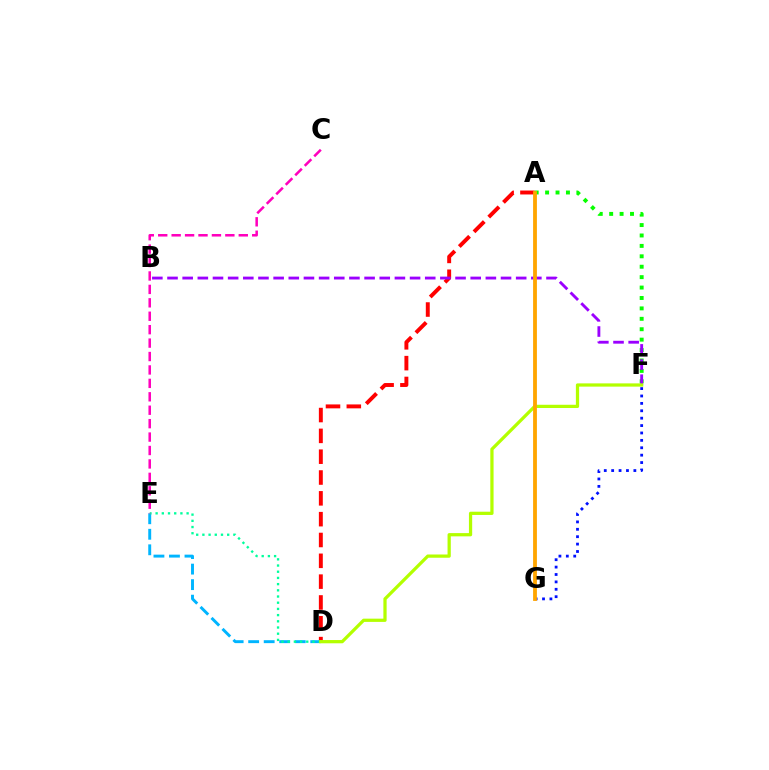{('A', 'D'): [{'color': '#ff0000', 'line_style': 'dashed', 'thickness': 2.83}], ('D', 'E'): [{'color': '#00b5ff', 'line_style': 'dashed', 'thickness': 2.11}, {'color': '#00ff9d', 'line_style': 'dotted', 'thickness': 1.68}], ('A', 'F'): [{'color': '#08ff00', 'line_style': 'dotted', 'thickness': 2.83}], ('B', 'F'): [{'color': '#9b00ff', 'line_style': 'dashed', 'thickness': 2.06}], ('C', 'E'): [{'color': '#ff00bd', 'line_style': 'dashed', 'thickness': 1.82}], ('F', 'G'): [{'color': '#0010ff', 'line_style': 'dotted', 'thickness': 2.01}], ('D', 'F'): [{'color': '#b3ff00', 'line_style': 'solid', 'thickness': 2.34}], ('A', 'G'): [{'color': '#ffa500', 'line_style': 'solid', 'thickness': 2.75}]}